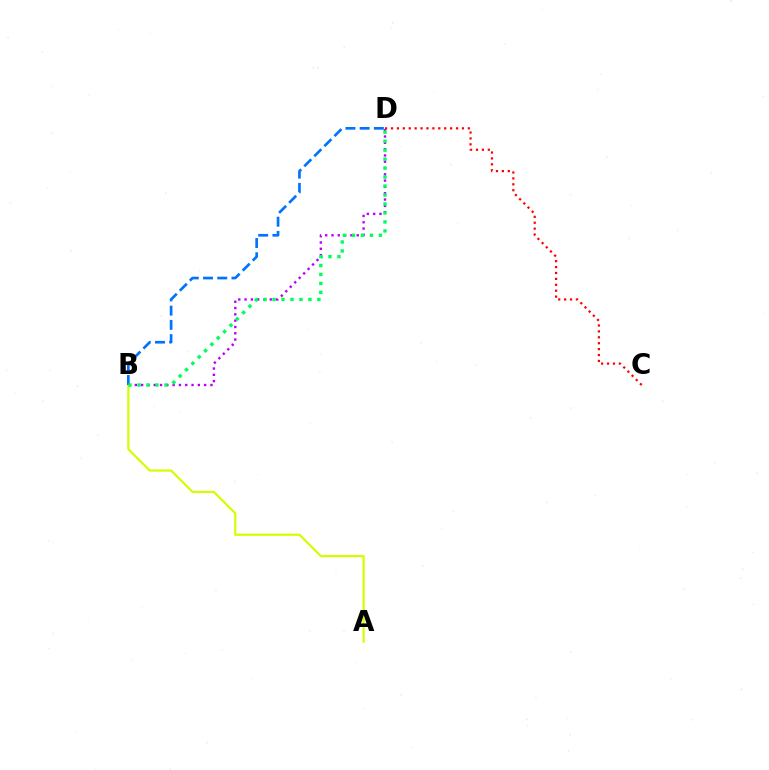{('C', 'D'): [{'color': '#ff0000', 'line_style': 'dotted', 'thickness': 1.61}], ('B', 'D'): [{'color': '#b900ff', 'line_style': 'dotted', 'thickness': 1.71}, {'color': '#0074ff', 'line_style': 'dashed', 'thickness': 1.93}, {'color': '#00ff5c', 'line_style': 'dotted', 'thickness': 2.44}], ('A', 'B'): [{'color': '#d1ff00', 'line_style': 'solid', 'thickness': 1.58}]}